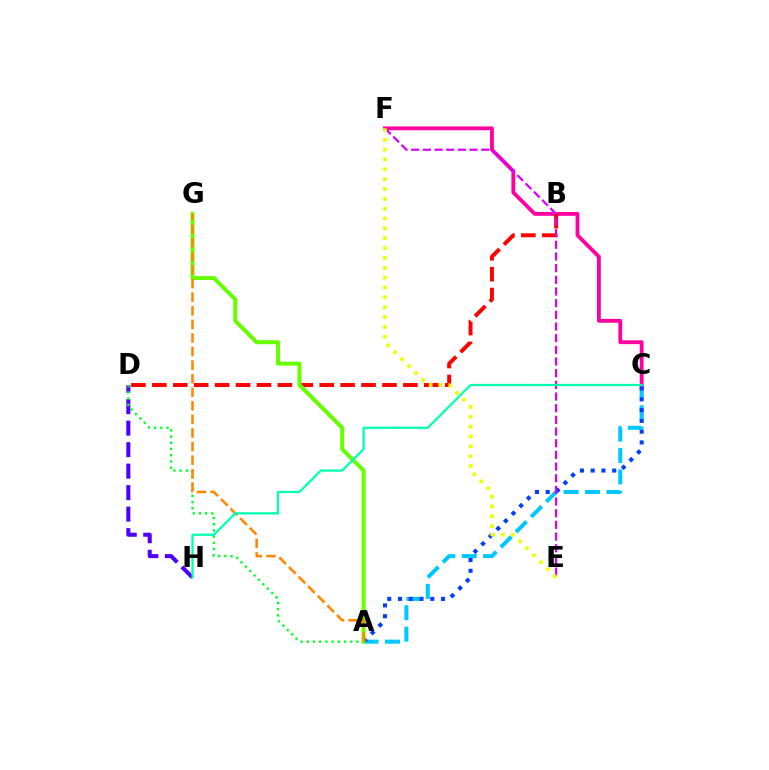{('A', 'C'): [{'color': '#00c7ff', 'line_style': 'dashed', 'thickness': 2.91}, {'color': '#003fff', 'line_style': 'dotted', 'thickness': 2.92}], ('D', 'H'): [{'color': '#4f00ff', 'line_style': 'dashed', 'thickness': 2.92}], ('C', 'F'): [{'color': '#ff00a0', 'line_style': 'solid', 'thickness': 2.75}], ('A', 'D'): [{'color': '#00ff27', 'line_style': 'dotted', 'thickness': 1.69}], ('B', 'D'): [{'color': '#ff0000', 'line_style': 'dashed', 'thickness': 2.84}], ('A', 'G'): [{'color': '#66ff00', 'line_style': 'solid', 'thickness': 2.87}, {'color': '#ff8800', 'line_style': 'dashed', 'thickness': 1.85}], ('E', 'F'): [{'color': '#d600ff', 'line_style': 'dashed', 'thickness': 1.59}, {'color': '#eeff00', 'line_style': 'dotted', 'thickness': 2.68}], ('C', 'H'): [{'color': '#00ffaf', 'line_style': 'solid', 'thickness': 1.6}]}